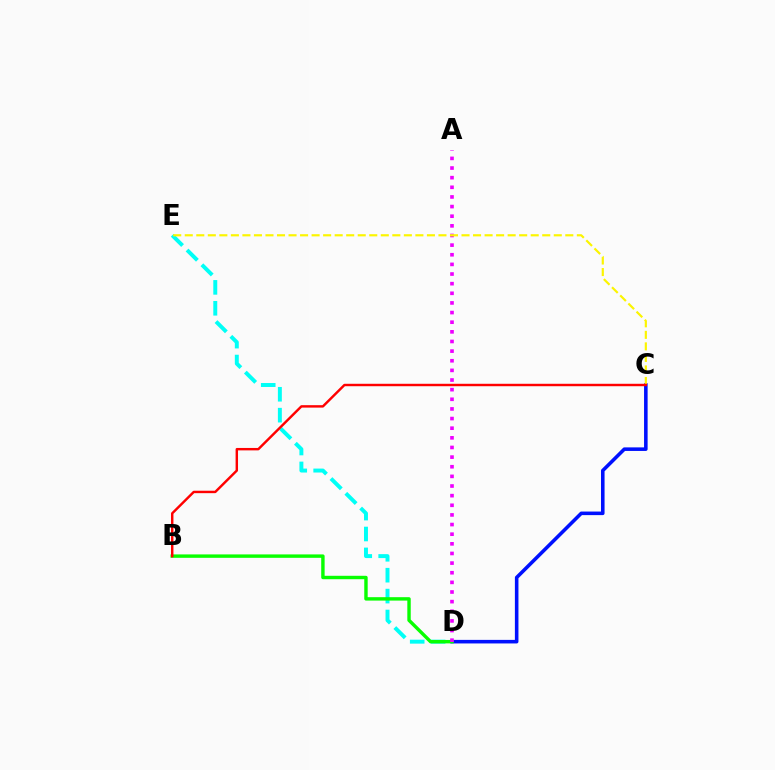{('D', 'E'): [{'color': '#00fff6', 'line_style': 'dashed', 'thickness': 2.84}], ('C', 'D'): [{'color': '#0010ff', 'line_style': 'solid', 'thickness': 2.57}], ('B', 'D'): [{'color': '#08ff00', 'line_style': 'solid', 'thickness': 2.46}], ('A', 'D'): [{'color': '#ee00ff', 'line_style': 'dotted', 'thickness': 2.62}], ('C', 'E'): [{'color': '#fcf500', 'line_style': 'dashed', 'thickness': 1.57}], ('B', 'C'): [{'color': '#ff0000', 'line_style': 'solid', 'thickness': 1.75}]}